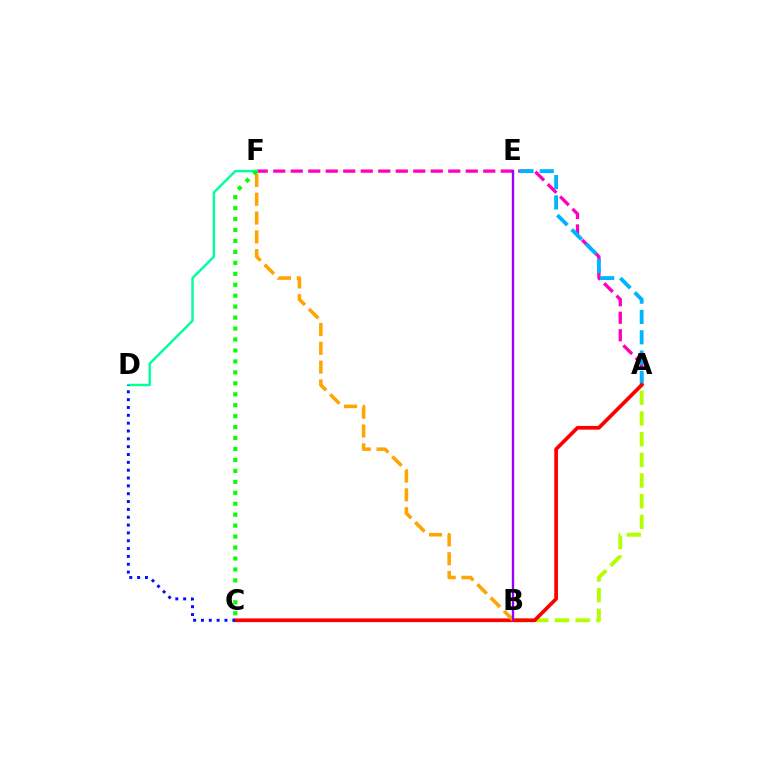{('A', 'F'): [{'color': '#ff00bd', 'line_style': 'dashed', 'thickness': 2.38}], ('D', 'F'): [{'color': '#00ff9d', 'line_style': 'solid', 'thickness': 1.74}], ('A', 'E'): [{'color': '#00b5ff', 'line_style': 'dashed', 'thickness': 2.76}], ('A', 'B'): [{'color': '#b3ff00', 'line_style': 'dashed', 'thickness': 2.81}], ('A', 'C'): [{'color': '#ff0000', 'line_style': 'solid', 'thickness': 2.67}], ('C', 'D'): [{'color': '#0010ff', 'line_style': 'dotted', 'thickness': 2.13}], ('B', 'F'): [{'color': '#ffa500', 'line_style': 'dashed', 'thickness': 2.56}], ('B', 'E'): [{'color': '#9b00ff', 'line_style': 'solid', 'thickness': 1.7}], ('C', 'F'): [{'color': '#08ff00', 'line_style': 'dotted', 'thickness': 2.97}]}